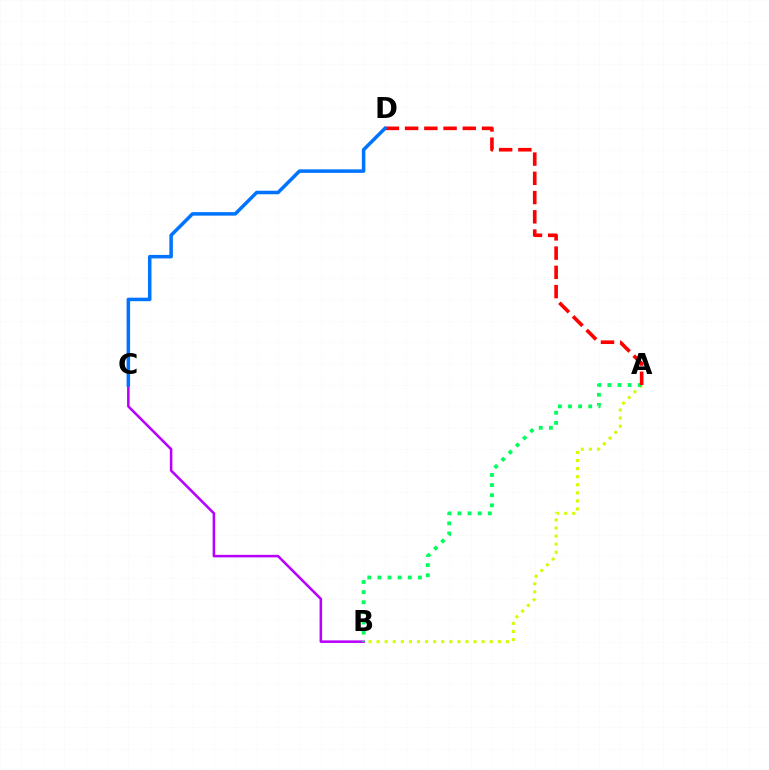{('B', 'C'): [{'color': '#b900ff', 'line_style': 'solid', 'thickness': 1.84}], ('A', 'B'): [{'color': '#d1ff00', 'line_style': 'dotted', 'thickness': 2.2}, {'color': '#00ff5c', 'line_style': 'dotted', 'thickness': 2.75}], ('A', 'D'): [{'color': '#ff0000', 'line_style': 'dashed', 'thickness': 2.61}], ('C', 'D'): [{'color': '#0074ff', 'line_style': 'solid', 'thickness': 2.53}]}